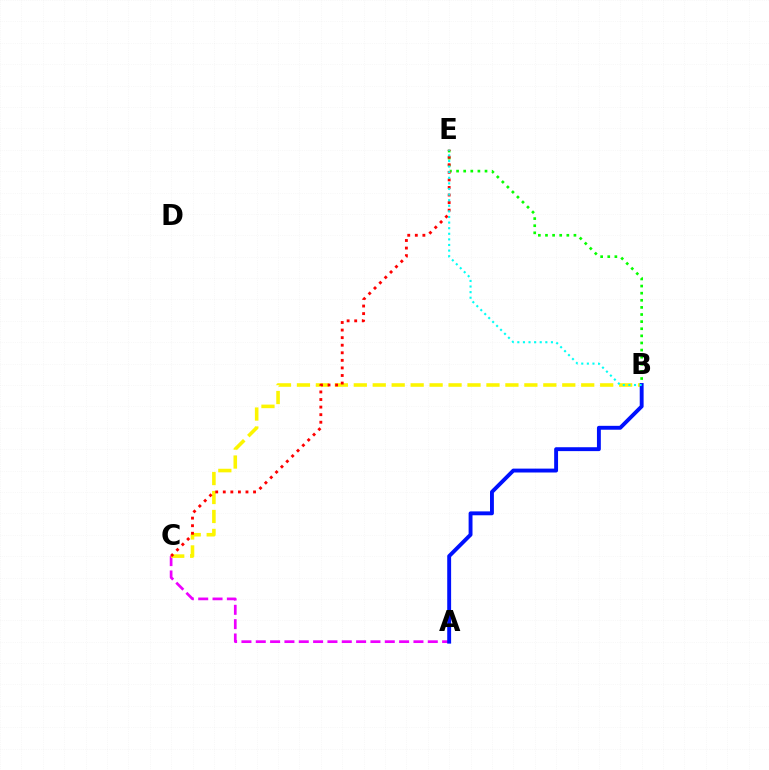{('A', 'C'): [{'color': '#ee00ff', 'line_style': 'dashed', 'thickness': 1.95}], ('B', 'C'): [{'color': '#fcf500', 'line_style': 'dashed', 'thickness': 2.57}], ('B', 'E'): [{'color': '#08ff00', 'line_style': 'dotted', 'thickness': 1.93}, {'color': '#00fff6', 'line_style': 'dotted', 'thickness': 1.52}], ('C', 'E'): [{'color': '#ff0000', 'line_style': 'dotted', 'thickness': 2.06}], ('A', 'B'): [{'color': '#0010ff', 'line_style': 'solid', 'thickness': 2.8}]}